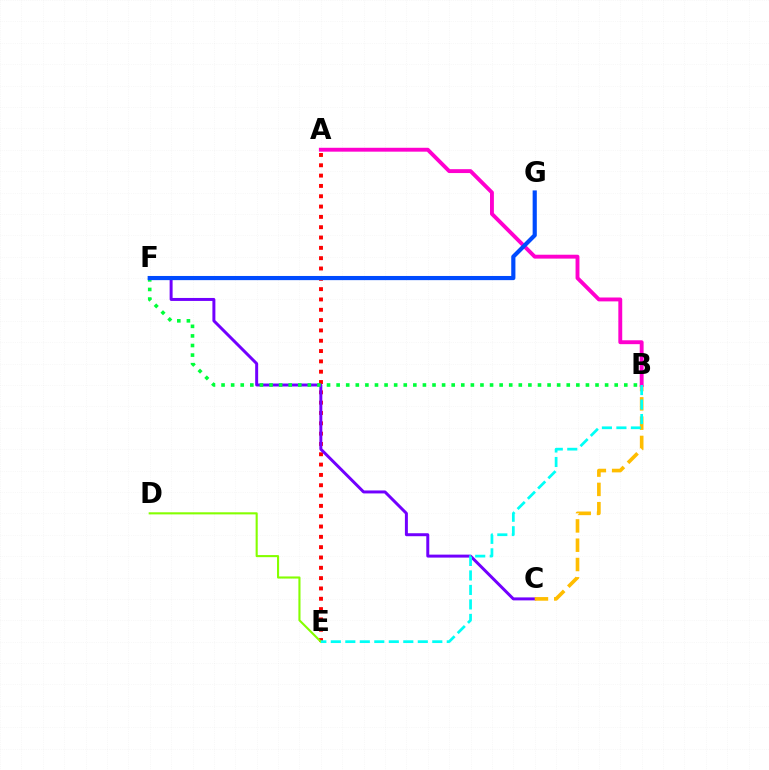{('A', 'E'): [{'color': '#ff0000', 'line_style': 'dotted', 'thickness': 2.8}], ('C', 'F'): [{'color': '#7200ff', 'line_style': 'solid', 'thickness': 2.14}], ('B', 'C'): [{'color': '#ffbd00', 'line_style': 'dashed', 'thickness': 2.62}], ('D', 'E'): [{'color': '#84ff00', 'line_style': 'solid', 'thickness': 1.52}], ('A', 'B'): [{'color': '#ff00cf', 'line_style': 'solid', 'thickness': 2.8}], ('B', 'F'): [{'color': '#00ff39', 'line_style': 'dotted', 'thickness': 2.61}], ('F', 'G'): [{'color': '#004bff', 'line_style': 'solid', 'thickness': 3.0}], ('B', 'E'): [{'color': '#00fff6', 'line_style': 'dashed', 'thickness': 1.97}]}